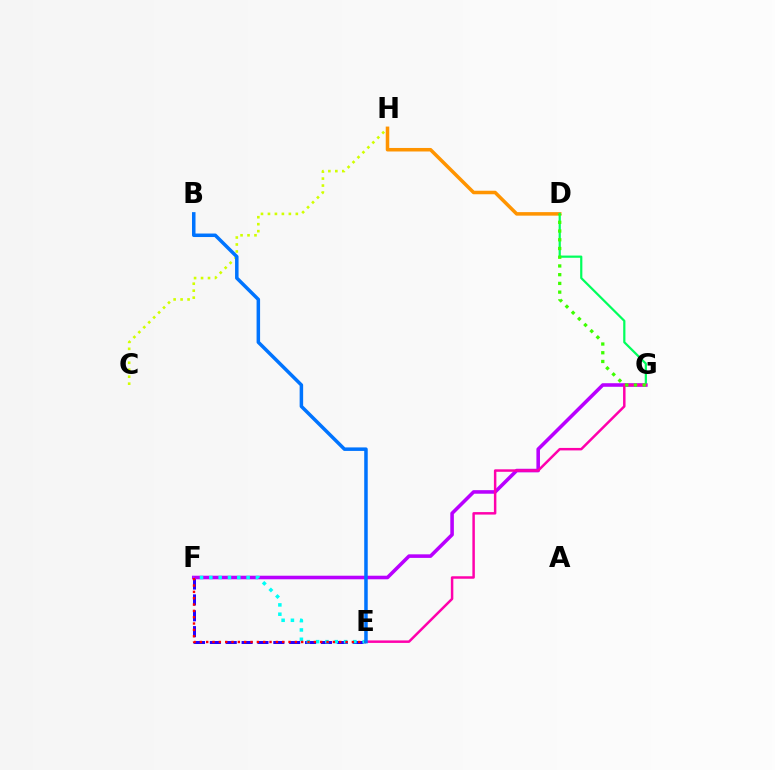{('C', 'H'): [{'color': '#d1ff00', 'line_style': 'dotted', 'thickness': 1.89}], ('E', 'F'): [{'color': '#2500ff', 'line_style': 'dashed', 'thickness': 2.16}, {'color': '#00fff6', 'line_style': 'dotted', 'thickness': 2.53}, {'color': '#ff0000', 'line_style': 'dotted', 'thickness': 1.72}], ('F', 'G'): [{'color': '#b900ff', 'line_style': 'solid', 'thickness': 2.57}], ('D', 'H'): [{'color': '#ff9400', 'line_style': 'solid', 'thickness': 2.54}], ('D', 'G'): [{'color': '#00ff5c', 'line_style': 'solid', 'thickness': 1.59}, {'color': '#3dff00', 'line_style': 'dotted', 'thickness': 2.37}], ('E', 'G'): [{'color': '#ff00ac', 'line_style': 'solid', 'thickness': 1.79}], ('B', 'E'): [{'color': '#0074ff', 'line_style': 'solid', 'thickness': 2.52}]}